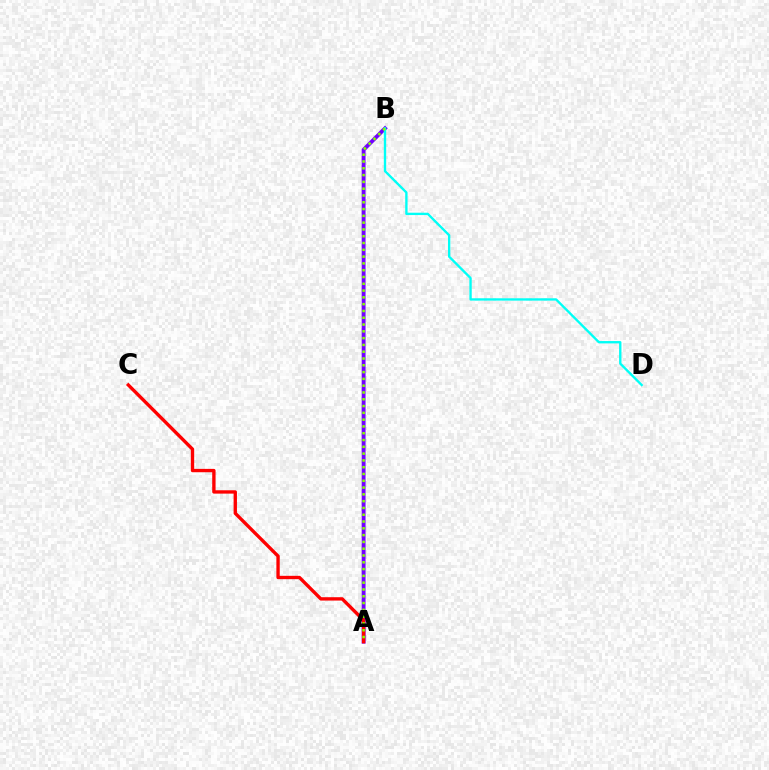{('A', 'B'): [{'color': '#7200ff', 'line_style': 'solid', 'thickness': 2.78}, {'color': '#84ff00', 'line_style': 'dotted', 'thickness': 1.85}], ('A', 'C'): [{'color': '#ff0000', 'line_style': 'solid', 'thickness': 2.41}], ('B', 'D'): [{'color': '#00fff6', 'line_style': 'solid', 'thickness': 1.69}]}